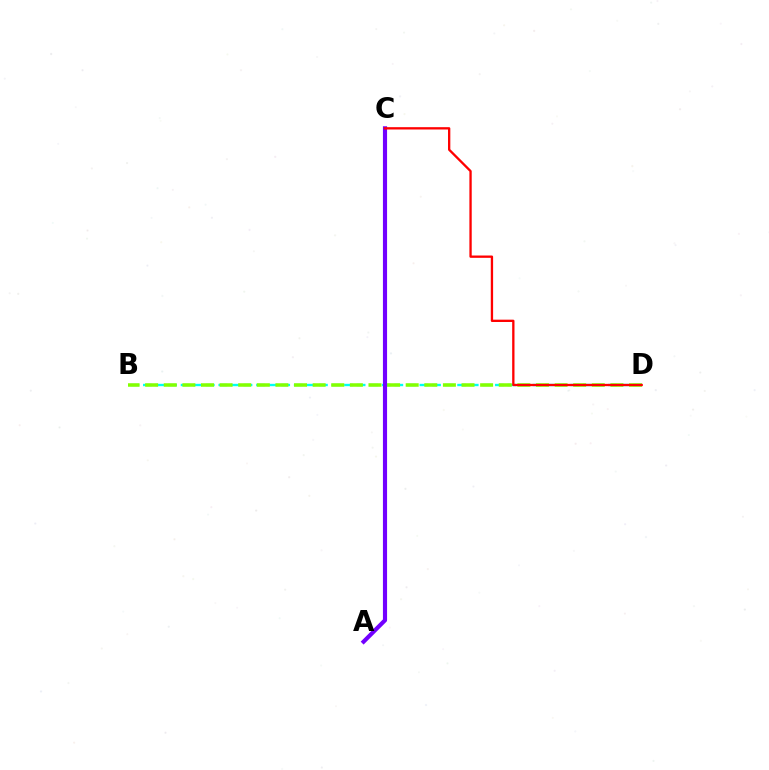{('B', 'D'): [{'color': '#00fff6', 'line_style': 'dashed', 'thickness': 1.71}, {'color': '#84ff00', 'line_style': 'dashed', 'thickness': 2.53}], ('A', 'C'): [{'color': '#7200ff', 'line_style': 'solid', 'thickness': 2.98}], ('C', 'D'): [{'color': '#ff0000', 'line_style': 'solid', 'thickness': 1.67}]}